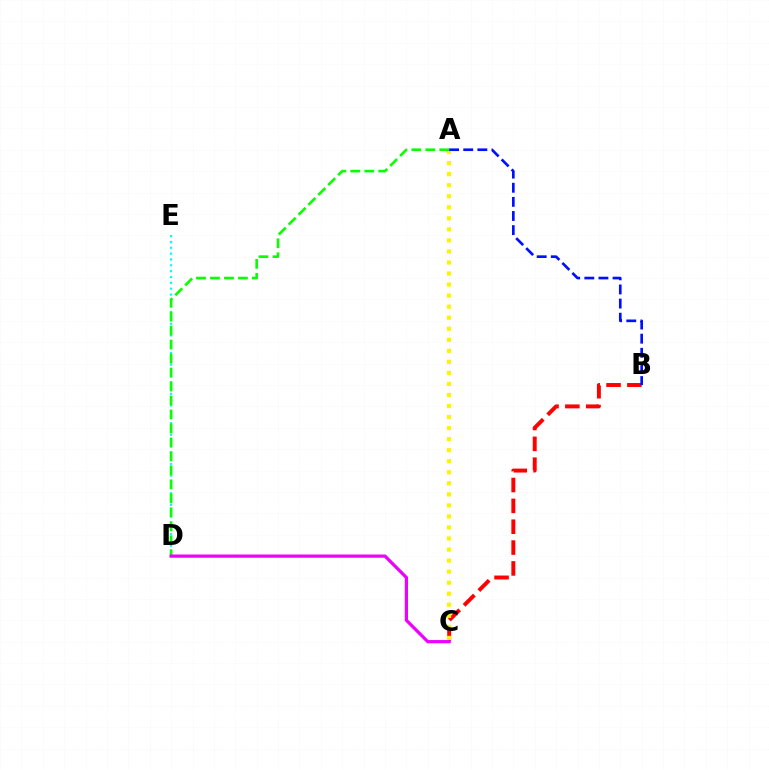{('D', 'E'): [{'color': '#00fff6', 'line_style': 'dotted', 'thickness': 1.59}], ('B', 'C'): [{'color': '#ff0000', 'line_style': 'dashed', 'thickness': 2.83}], ('A', 'C'): [{'color': '#fcf500', 'line_style': 'dotted', 'thickness': 3.0}], ('A', 'D'): [{'color': '#08ff00', 'line_style': 'dashed', 'thickness': 1.9}], ('A', 'B'): [{'color': '#0010ff', 'line_style': 'dashed', 'thickness': 1.92}], ('C', 'D'): [{'color': '#ee00ff', 'line_style': 'solid', 'thickness': 2.32}]}